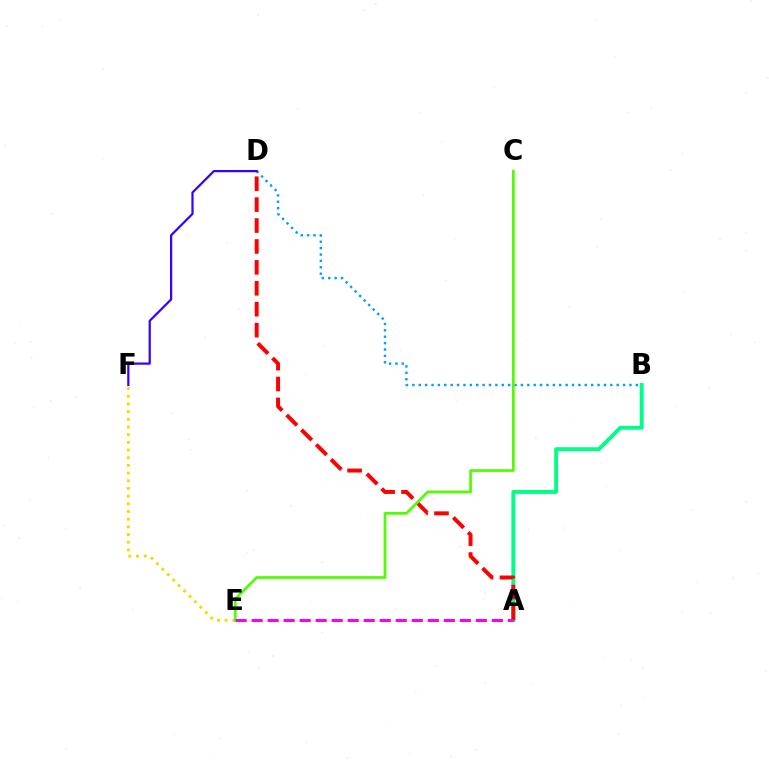{('B', 'D'): [{'color': '#009eff', 'line_style': 'dotted', 'thickness': 1.73}], ('E', 'F'): [{'color': '#ffd500', 'line_style': 'dotted', 'thickness': 2.09}], ('A', 'B'): [{'color': '#00ff86', 'line_style': 'solid', 'thickness': 2.81}], ('A', 'D'): [{'color': '#ff0000', 'line_style': 'dashed', 'thickness': 2.84}], ('C', 'E'): [{'color': '#4fff00', 'line_style': 'solid', 'thickness': 1.96}], ('D', 'F'): [{'color': '#3700ff', 'line_style': 'solid', 'thickness': 1.6}], ('A', 'E'): [{'color': '#ff00ed', 'line_style': 'dashed', 'thickness': 2.18}]}